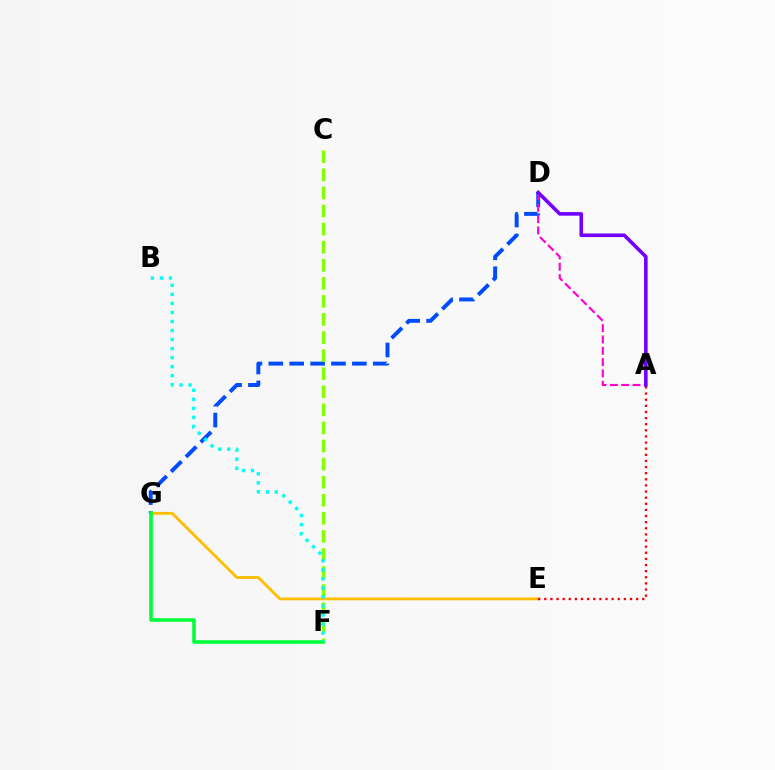{('D', 'G'): [{'color': '#004bff', 'line_style': 'dashed', 'thickness': 2.84}], ('E', 'G'): [{'color': '#ffbd00', 'line_style': 'solid', 'thickness': 2.02}], ('A', 'D'): [{'color': '#ff00cf', 'line_style': 'dashed', 'thickness': 1.54}, {'color': '#7200ff', 'line_style': 'solid', 'thickness': 2.59}], ('A', 'E'): [{'color': '#ff0000', 'line_style': 'dotted', 'thickness': 1.66}], ('C', 'F'): [{'color': '#84ff00', 'line_style': 'dashed', 'thickness': 2.46}], ('F', 'G'): [{'color': '#00ff39', 'line_style': 'solid', 'thickness': 2.57}], ('B', 'F'): [{'color': '#00fff6', 'line_style': 'dotted', 'thickness': 2.45}]}